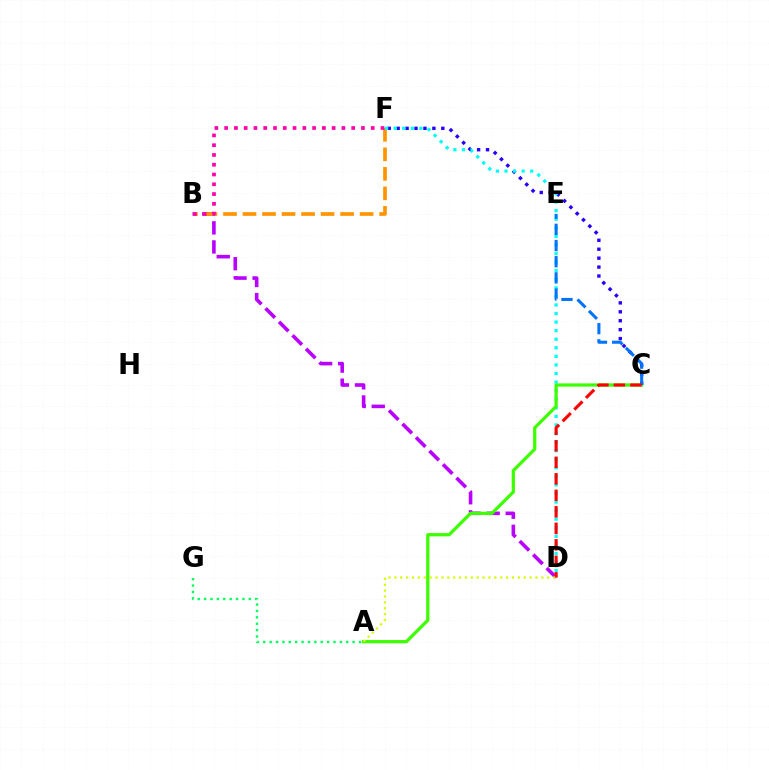{('C', 'F'): [{'color': '#2500ff', 'line_style': 'dotted', 'thickness': 2.43}], ('B', 'D'): [{'color': '#b900ff', 'line_style': 'dashed', 'thickness': 2.59}], ('B', 'F'): [{'color': '#ff9400', 'line_style': 'dashed', 'thickness': 2.65}, {'color': '#ff00ac', 'line_style': 'dotted', 'thickness': 2.66}], ('D', 'F'): [{'color': '#00fff6', 'line_style': 'dotted', 'thickness': 2.33}], ('A', 'C'): [{'color': '#3dff00', 'line_style': 'solid', 'thickness': 2.33}], ('A', 'G'): [{'color': '#00ff5c', 'line_style': 'dotted', 'thickness': 1.73}], ('C', 'E'): [{'color': '#0074ff', 'line_style': 'dashed', 'thickness': 2.2}], ('C', 'D'): [{'color': '#ff0000', 'line_style': 'dashed', 'thickness': 2.24}], ('A', 'D'): [{'color': '#d1ff00', 'line_style': 'dotted', 'thickness': 1.6}]}